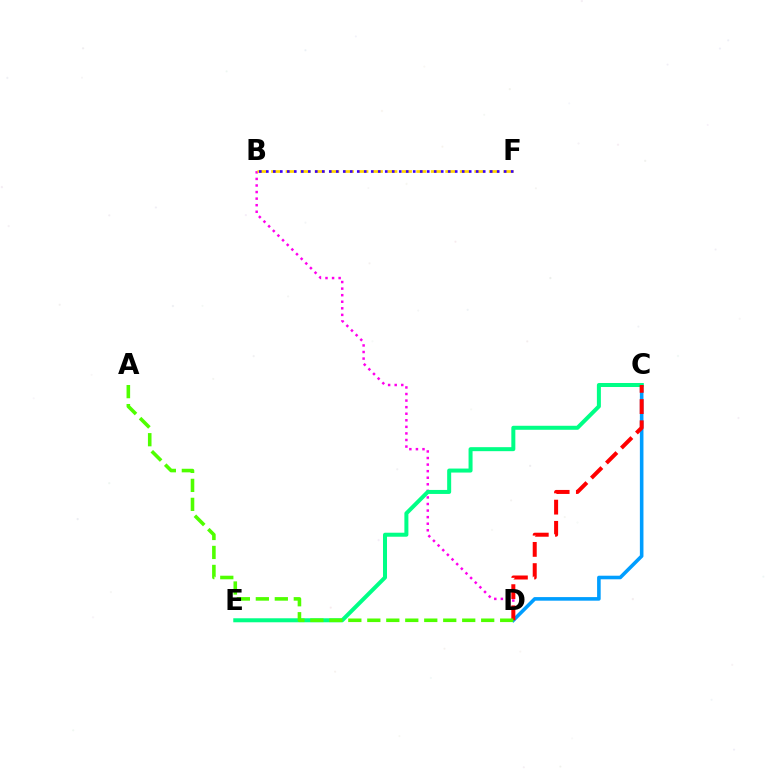{('B', 'D'): [{'color': '#ff00ed', 'line_style': 'dotted', 'thickness': 1.78}], ('C', 'D'): [{'color': '#009eff', 'line_style': 'solid', 'thickness': 2.58}, {'color': '#ff0000', 'line_style': 'dashed', 'thickness': 2.88}], ('C', 'E'): [{'color': '#00ff86', 'line_style': 'solid', 'thickness': 2.88}], ('B', 'F'): [{'color': '#ffd500', 'line_style': 'dashed', 'thickness': 1.97}, {'color': '#3700ff', 'line_style': 'dotted', 'thickness': 1.9}], ('A', 'D'): [{'color': '#4fff00', 'line_style': 'dashed', 'thickness': 2.58}]}